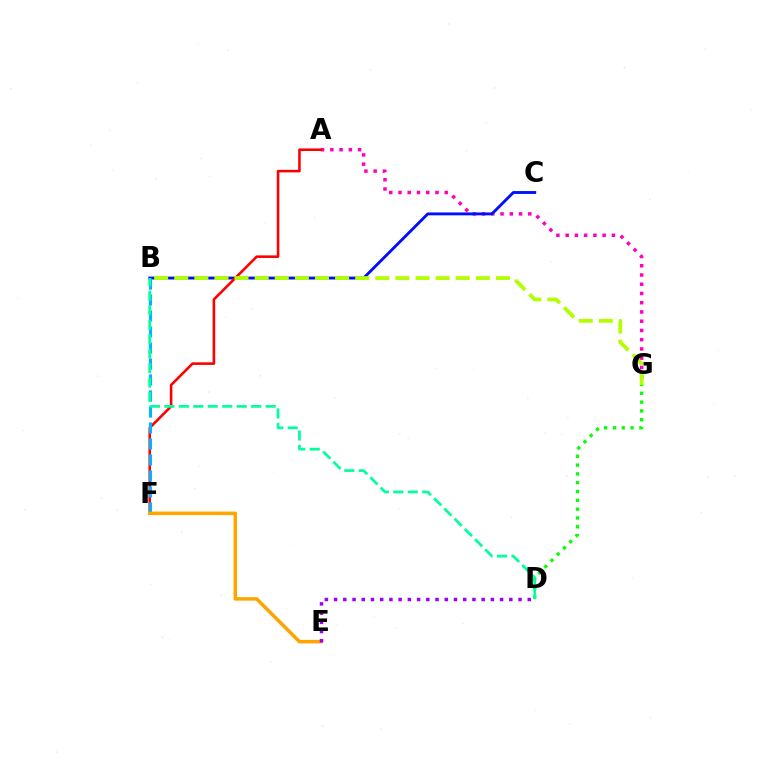{('A', 'G'): [{'color': '#ff00bd', 'line_style': 'dotted', 'thickness': 2.51}], ('B', 'C'): [{'color': '#0010ff', 'line_style': 'solid', 'thickness': 2.08}], ('A', 'F'): [{'color': '#ff0000', 'line_style': 'solid', 'thickness': 1.86}], ('B', 'F'): [{'color': '#00b5ff', 'line_style': 'dashed', 'thickness': 2.17}], ('D', 'G'): [{'color': '#08ff00', 'line_style': 'dotted', 'thickness': 2.4}], ('E', 'F'): [{'color': '#ffa500', 'line_style': 'solid', 'thickness': 2.53}], ('B', 'D'): [{'color': '#00ff9d', 'line_style': 'dashed', 'thickness': 1.97}], ('D', 'E'): [{'color': '#9b00ff', 'line_style': 'dotted', 'thickness': 2.51}], ('B', 'G'): [{'color': '#b3ff00', 'line_style': 'dashed', 'thickness': 2.73}]}